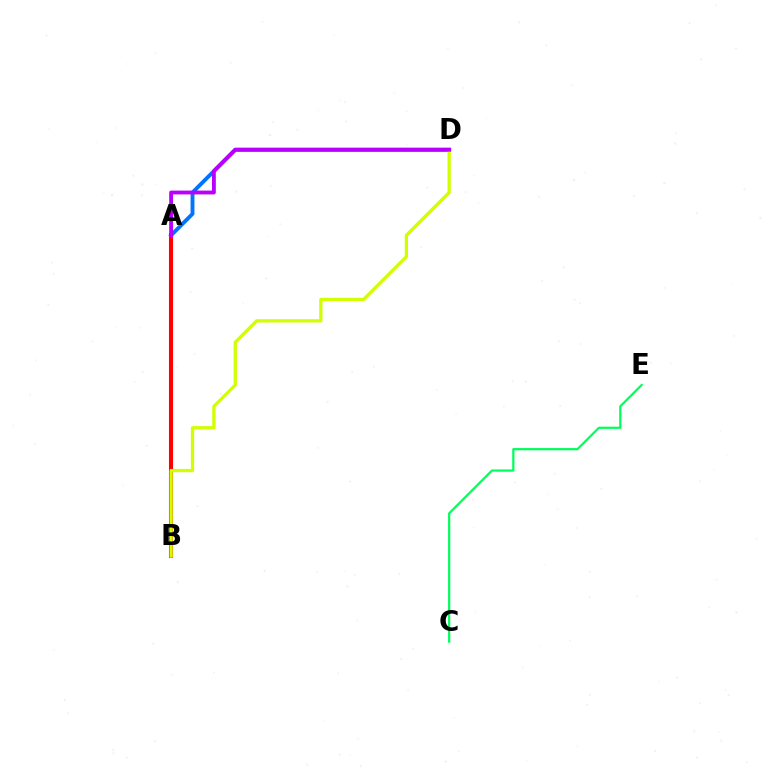{('C', 'E'): [{'color': '#00ff5c', 'line_style': 'solid', 'thickness': 1.59}], ('A', 'D'): [{'color': '#0074ff', 'line_style': 'solid', 'thickness': 2.78}, {'color': '#b900ff', 'line_style': 'solid', 'thickness': 2.77}], ('A', 'B'): [{'color': '#ff0000', 'line_style': 'solid', 'thickness': 2.93}], ('B', 'D'): [{'color': '#d1ff00', 'line_style': 'solid', 'thickness': 2.36}]}